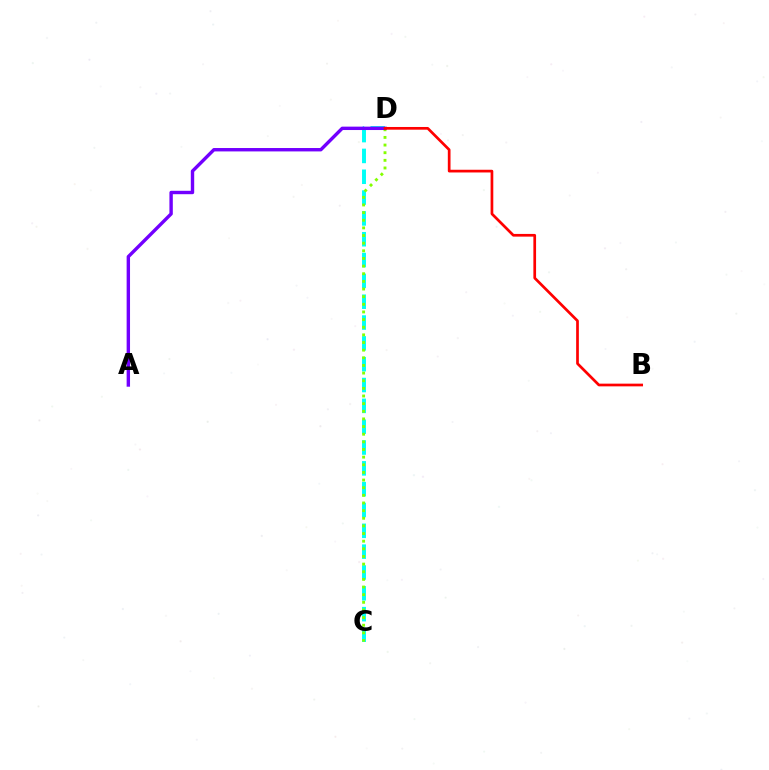{('C', 'D'): [{'color': '#00fff6', 'line_style': 'dashed', 'thickness': 2.83}, {'color': '#84ff00', 'line_style': 'dotted', 'thickness': 2.08}], ('A', 'D'): [{'color': '#7200ff', 'line_style': 'solid', 'thickness': 2.44}], ('B', 'D'): [{'color': '#ff0000', 'line_style': 'solid', 'thickness': 1.95}]}